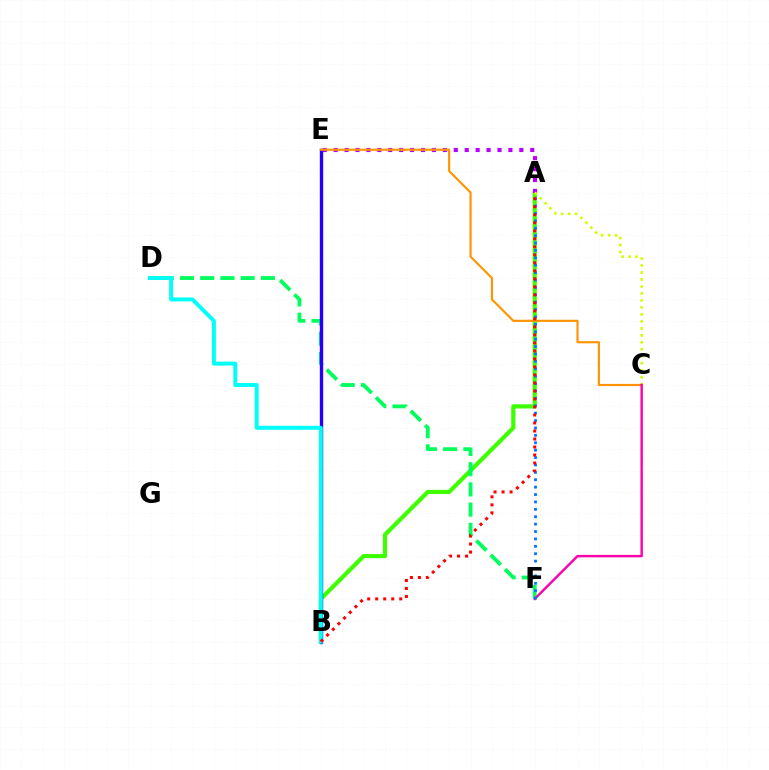{('A', 'B'): [{'color': '#3dff00', 'line_style': 'solid', 'thickness': 2.99}, {'color': '#ff0000', 'line_style': 'dotted', 'thickness': 2.18}], ('A', 'E'): [{'color': '#b900ff', 'line_style': 'dotted', 'thickness': 2.97}], ('D', 'F'): [{'color': '#00ff5c', 'line_style': 'dashed', 'thickness': 2.75}], ('B', 'E'): [{'color': '#2500ff', 'line_style': 'solid', 'thickness': 2.42}], ('A', 'C'): [{'color': '#d1ff00', 'line_style': 'dotted', 'thickness': 1.9}], ('C', 'E'): [{'color': '#ff9400', 'line_style': 'solid', 'thickness': 1.55}], ('B', 'D'): [{'color': '#00fff6', 'line_style': 'solid', 'thickness': 2.84}], ('C', 'F'): [{'color': '#ff00ac', 'line_style': 'solid', 'thickness': 1.75}], ('A', 'F'): [{'color': '#0074ff', 'line_style': 'dotted', 'thickness': 2.01}]}